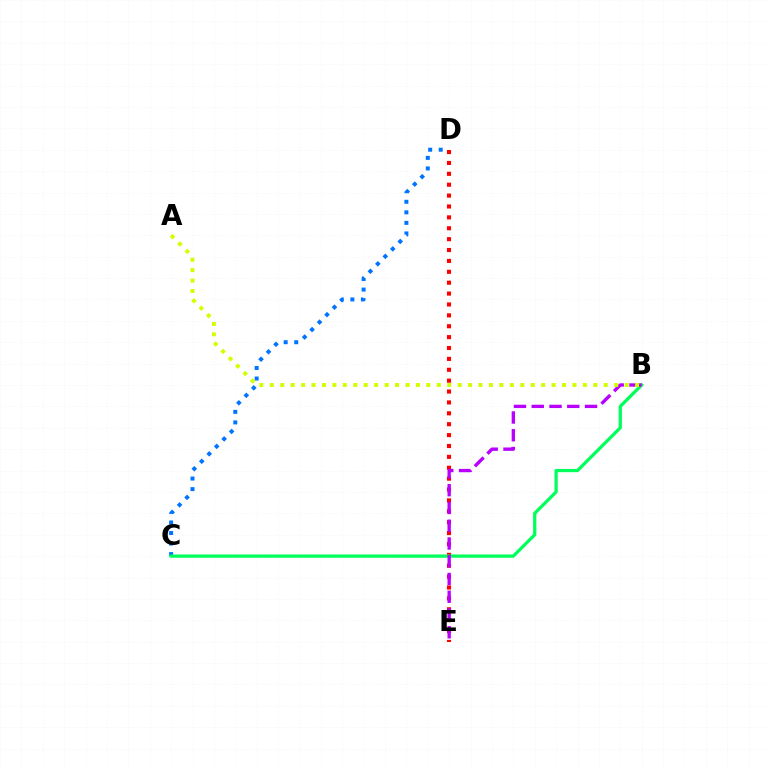{('D', 'E'): [{'color': '#ff0000', 'line_style': 'dotted', 'thickness': 2.96}], ('C', 'D'): [{'color': '#0074ff', 'line_style': 'dotted', 'thickness': 2.87}], ('B', 'C'): [{'color': '#00ff5c', 'line_style': 'solid', 'thickness': 2.34}], ('B', 'E'): [{'color': '#b900ff', 'line_style': 'dashed', 'thickness': 2.41}], ('A', 'B'): [{'color': '#d1ff00', 'line_style': 'dotted', 'thickness': 2.84}]}